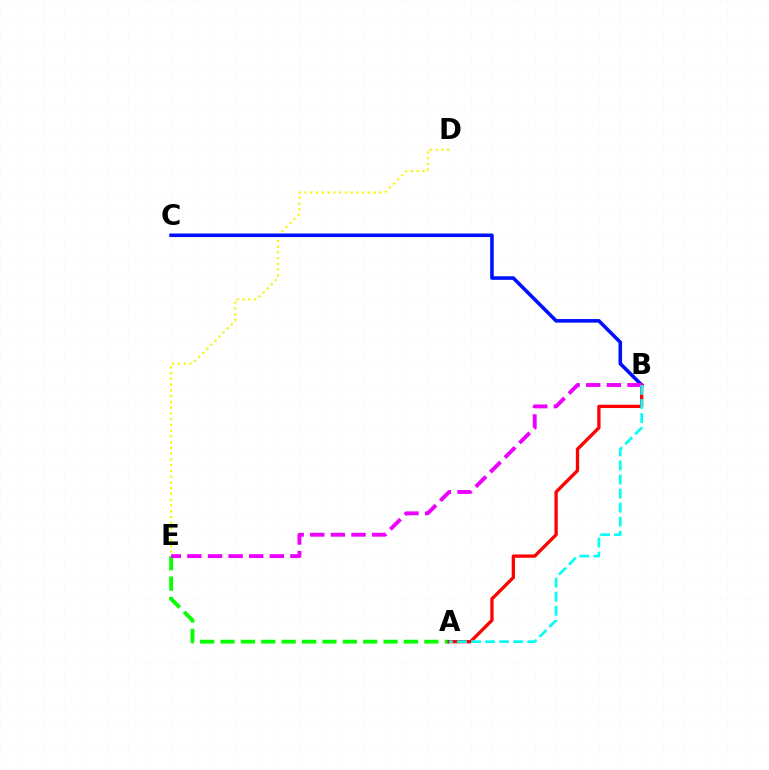{('D', 'E'): [{'color': '#fcf500', 'line_style': 'dotted', 'thickness': 1.56}], ('B', 'C'): [{'color': '#0010ff', 'line_style': 'solid', 'thickness': 2.58}], ('A', 'E'): [{'color': '#08ff00', 'line_style': 'dashed', 'thickness': 2.77}], ('A', 'B'): [{'color': '#ff0000', 'line_style': 'solid', 'thickness': 2.37}, {'color': '#00fff6', 'line_style': 'dashed', 'thickness': 1.91}], ('B', 'E'): [{'color': '#ee00ff', 'line_style': 'dashed', 'thickness': 2.8}]}